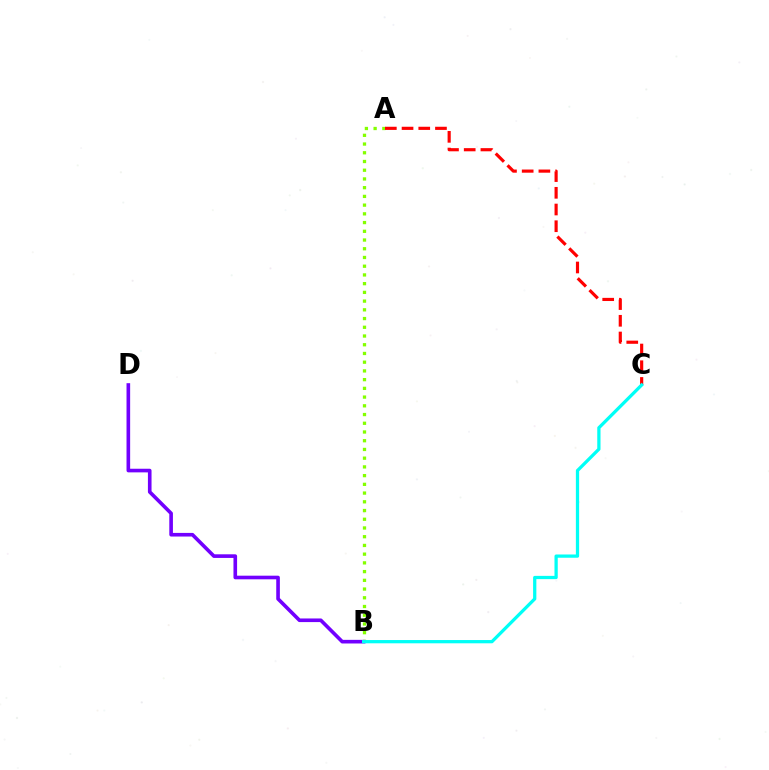{('A', 'B'): [{'color': '#84ff00', 'line_style': 'dotted', 'thickness': 2.37}], ('A', 'C'): [{'color': '#ff0000', 'line_style': 'dashed', 'thickness': 2.27}], ('B', 'D'): [{'color': '#7200ff', 'line_style': 'solid', 'thickness': 2.61}], ('B', 'C'): [{'color': '#00fff6', 'line_style': 'solid', 'thickness': 2.35}]}